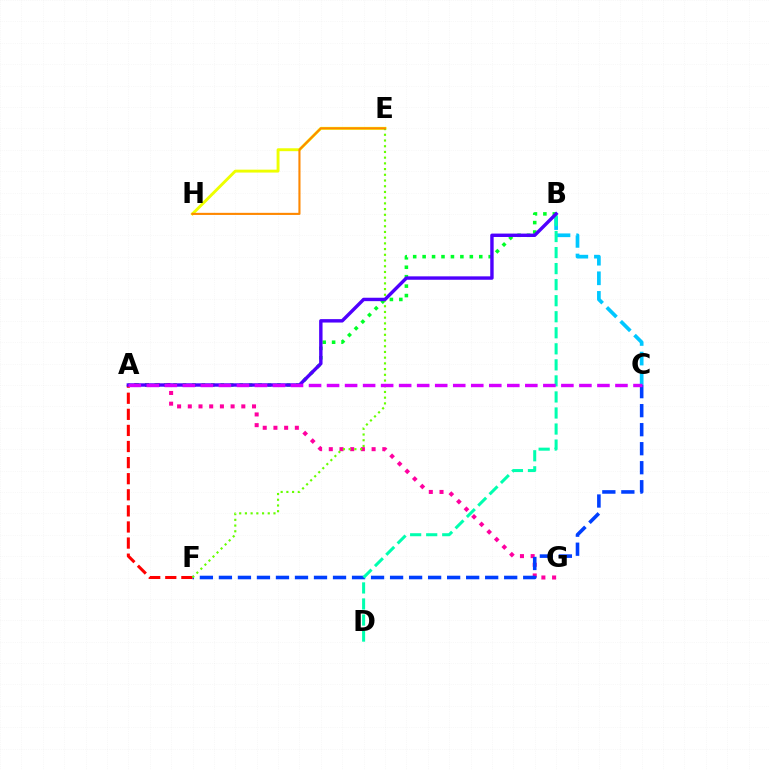{('A', 'G'): [{'color': '#ff00a0', 'line_style': 'dotted', 'thickness': 2.91}], ('C', 'F'): [{'color': '#003fff', 'line_style': 'dashed', 'thickness': 2.58}], ('A', 'B'): [{'color': '#00ff27', 'line_style': 'dotted', 'thickness': 2.56}, {'color': '#4f00ff', 'line_style': 'solid', 'thickness': 2.45}], ('E', 'H'): [{'color': '#eeff00', 'line_style': 'solid', 'thickness': 2.09}, {'color': '#ff8800', 'line_style': 'solid', 'thickness': 1.52}], ('B', 'C'): [{'color': '#00c7ff', 'line_style': 'dashed', 'thickness': 2.66}], ('A', 'F'): [{'color': '#ff0000', 'line_style': 'dashed', 'thickness': 2.19}], ('B', 'D'): [{'color': '#00ffaf', 'line_style': 'dashed', 'thickness': 2.18}], ('E', 'F'): [{'color': '#66ff00', 'line_style': 'dotted', 'thickness': 1.55}], ('A', 'C'): [{'color': '#d600ff', 'line_style': 'dashed', 'thickness': 2.45}]}